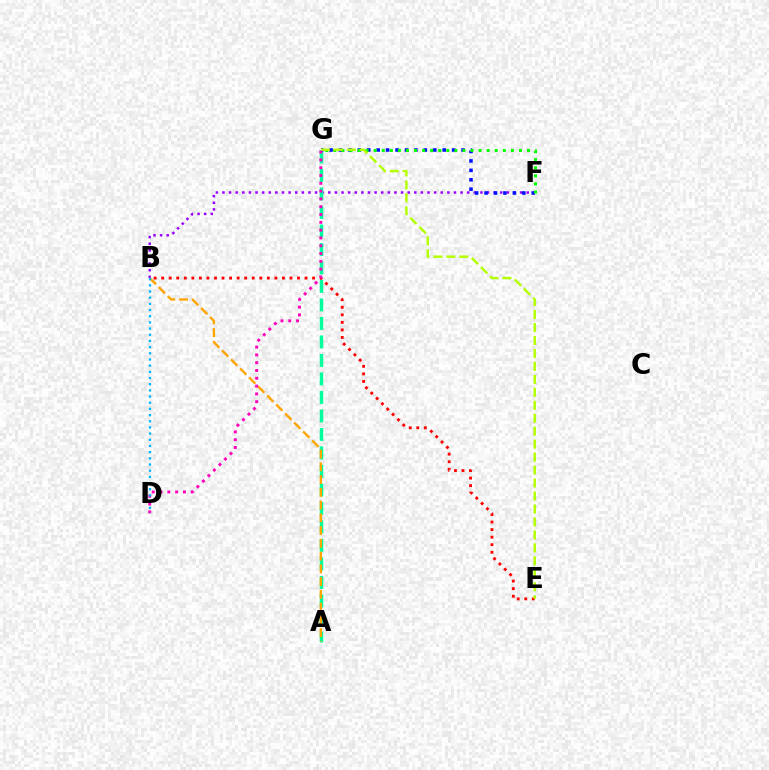{('B', 'E'): [{'color': '#ff0000', 'line_style': 'dotted', 'thickness': 2.05}], ('B', 'F'): [{'color': '#9b00ff', 'line_style': 'dotted', 'thickness': 1.8}], ('A', 'G'): [{'color': '#00ff9d', 'line_style': 'dashed', 'thickness': 2.51}], ('F', 'G'): [{'color': '#0010ff', 'line_style': 'dotted', 'thickness': 2.56}, {'color': '#08ff00', 'line_style': 'dotted', 'thickness': 2.19}], ('A', 'B'): [{'color': '#ffa500', 'line_style': 'dashed', 'thickness': 1.73}], ('E', 'G'): [{'color': '#b3ff00', 'line_style': 'dashed', 'thickness': 1.76}], ('D', 'G'): [{'color': '#ff00bd', 'line_style': 'dotted', 'thickness': 2.12}], ('B', 'D'): [{'color': '#00b5ff', 'line_style': 'dotted', 'thickness': 1.68}]}